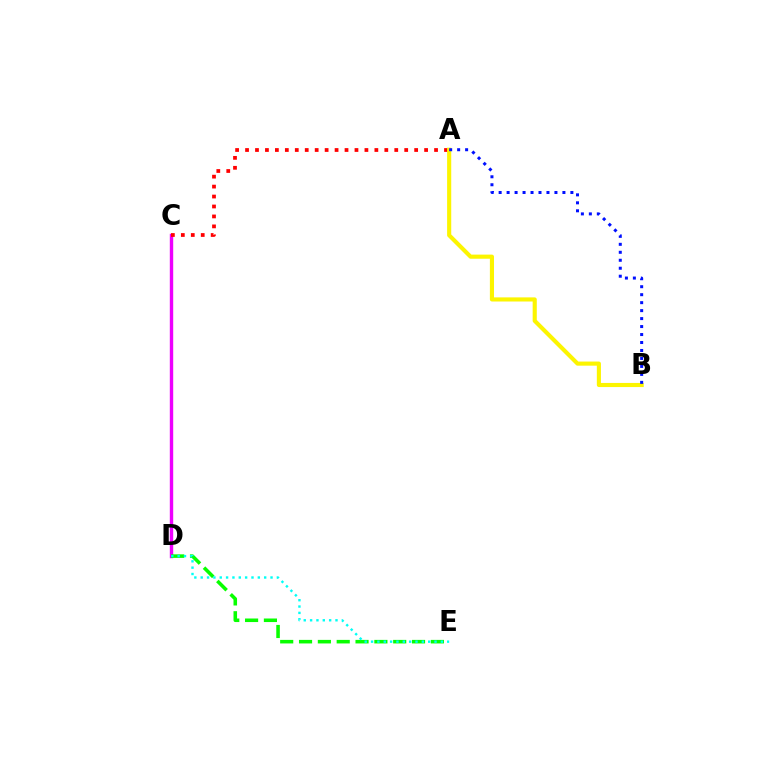{('C', 'D'): [{'color': '#ee00ff', 'line_style': 'solid', 'thickness': 2.45}], ('A', 'C'): [{'color': '#ff0000', 'line_style': 'dotted', 'thickness': 2.7}], ('A', 'B'): [{'color': '#fcf500', 'line_style': 'solid', 'thickness': 2.96}, {'color': '#0010ff', 'line_style': 'dotted', 'thickness': 2.17}], ('D', 'E'): [{'color': '#08ff00', 'line_style': 'dashed', 'thickness': 2.56}, {'color': '#00fff6', 'line_style': 'dotted', 'thickness': 1.72}]}